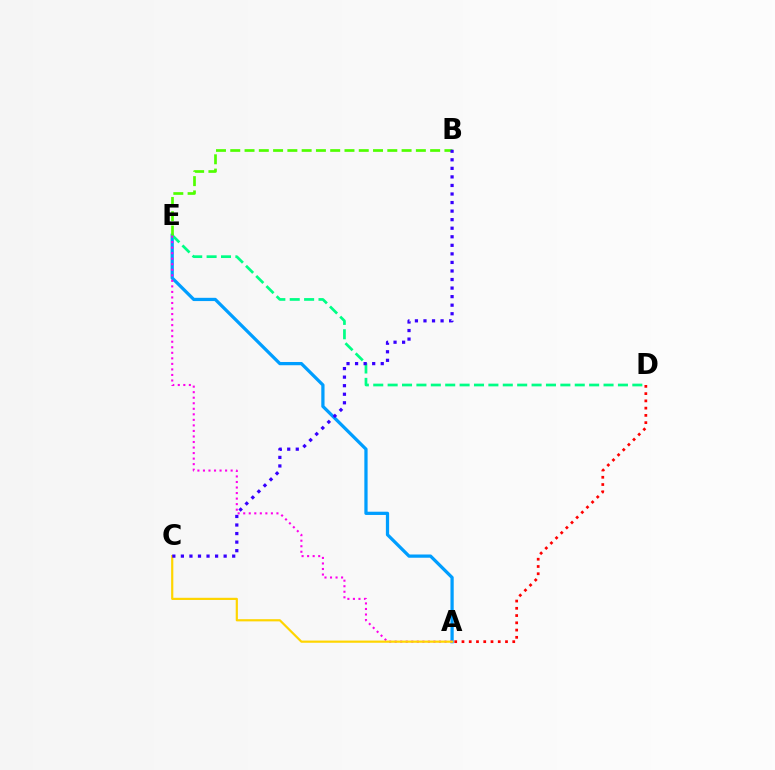{('A', 'E'): [{'color': '#009eff', 'line_style': 'solid', 'thickness': 2.34}, {'color': '#ff00ed', 'line_style': 'dotted', 'thickness': 1.5}], ('D', 'E'): [{'color': '#00ff86', 'line_style': 'dashed', 'thickness': 1.96}], ('A', 'D'): [{'color': '#ff0000', 'line_style': 'dotted', 'thickness': 1.97}], ('B', 'E'): [{'color': '#4fff00', 'line_style': 'dashed', 'thickness': 1.94}], ('A', 'C'): [{'color': '#ffd500', 'line_style': 'solid', 'thickness': 1.58}], ('B', 'C'): [{'color': '#3700ff', 'line_style': 'dotted', 'thickness': 2.32}]}